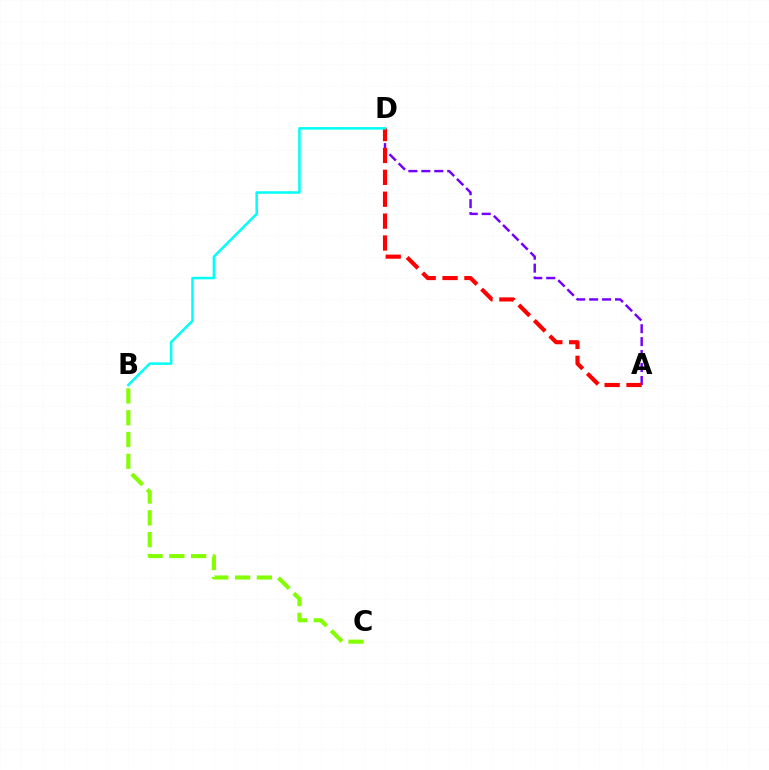{('A', 'D'): [{'color': '#7200ff', 'line_style': 'dashed', 'thickness': 1.76}, {'color': '#ff0000', 'line_style': 'dashed', 'thickness': 2.97}], ('B', 'D'): [{'color': '#00fff6', 'line_style': 'solid', 'thickness': 1.81}], ('B', 'C'): [{'color': '#84ff00', 'line_style': 'dashed', 'thickness': 2.96}]}